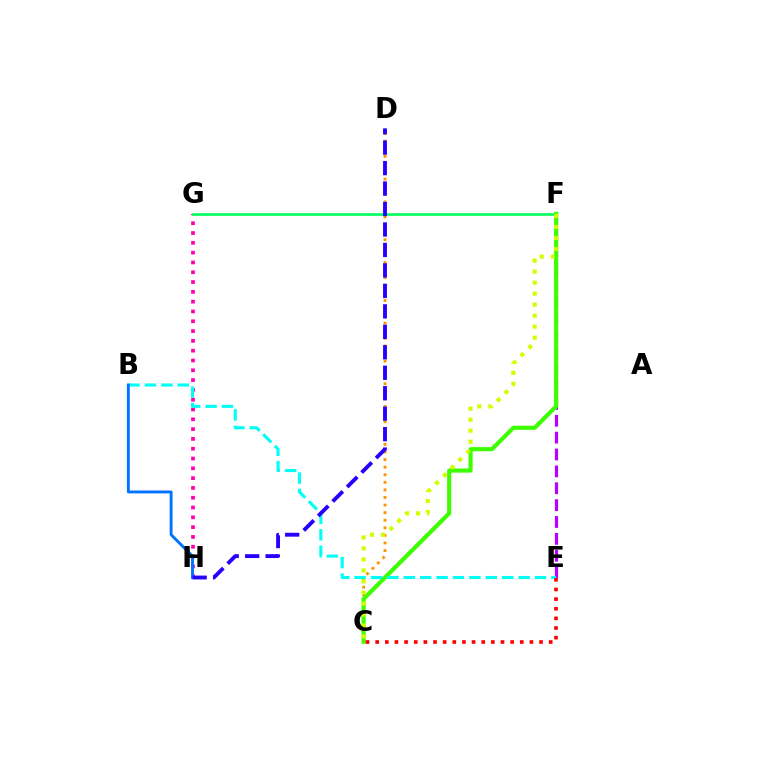{('G', 'H'): [{'color': '#ff00ac', 'line_style': 'dotted', 'thickness': 2.66}], ('F', 'G'): [{'color': '#00ff5c', 'line_style': 'solid', 'thickness': 1.9}], ('E', 'F'): [{'color': '#b900ff', 'line_style': 'dashed', 'thickness': 2.29}], ('C', 'D'): [{'color': '#ff9400', 'line_style': 'dotted', 'thickness': 2.06}], ('C', 'F'): [{'color': '#3dff00', 'line_style': 'solid', 'thickness': 2.99}, {'color': '#d1ff00', 'line_style': 'dotted', 'thickness': 2.99}], ('B', 'E'): [{'color': '#00fff6', 'line_style': 'dashed', 'thickness': 2.23}], ('C', 'E'): [{'color': '#ff0000', 'line_style': 'dotted', 'thickness': 2.62}], ('B', 'H'): [{'color': '#0074ff', 'line_style': 'solid', 'thickness': 2.09}], ('D', 'H'): [{'color': '#2500ff', 'line_style': 'dashed', 'thickness': 2.78}]}